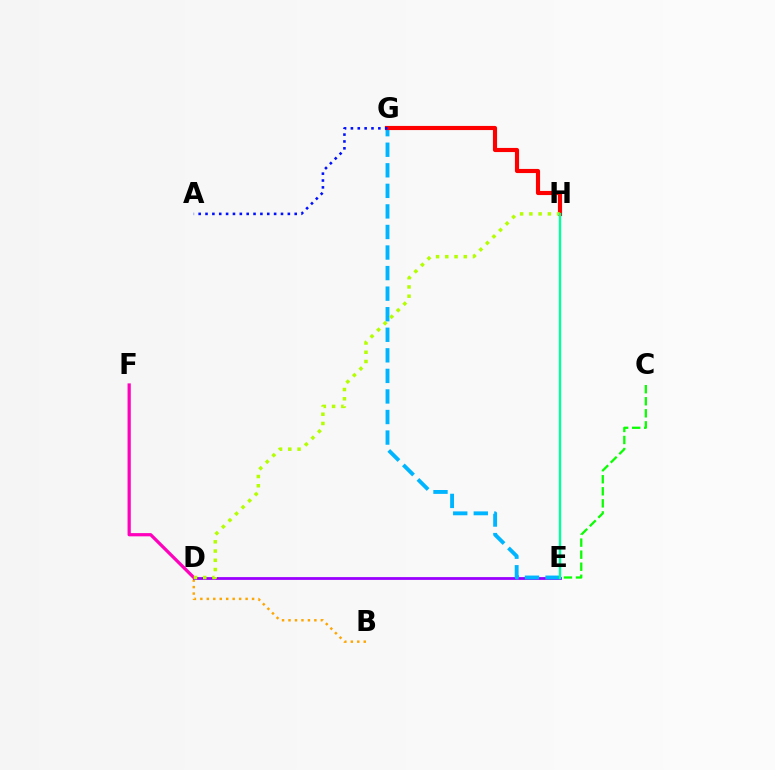{('B', 'D'): [{'color': '#ffa500', 'line_style': 'dotted', 'thickness': 1.76}], ('D', 'E'): [{'color': '#9b00ff', 'line_style': 'solid', 'thickness': 2.01}], ('C', 'E'): [{'color': '#08ff00', 'line_style': 'dashed', 'thickness': 1.64}], ('E', 'G'): [{'color': '#00b5ff', 'line_style': 'dashed', 'thickness': 2.79}], ('D', 'F'): [{'color': '#ff00bd', 'line_style': 'solid', 'thickness': 2.32}], ('G', 'H'): [{'color': '#ff0000', 'line_style': 'solid', 'thickness': 2.97}], ('A', 'G'): [{'color': '#0010ff', 'line_style': 'dotted', 'thickness': 1.86}], ('D', 'H'): [{'color': '#b3ff00', 'line_style': 'dotted', 'thickness': 2.51}], ('E', 'H'): [{'color': '#00ff9d', 'line_style': 'solid', 'thickness': 1.71}]}